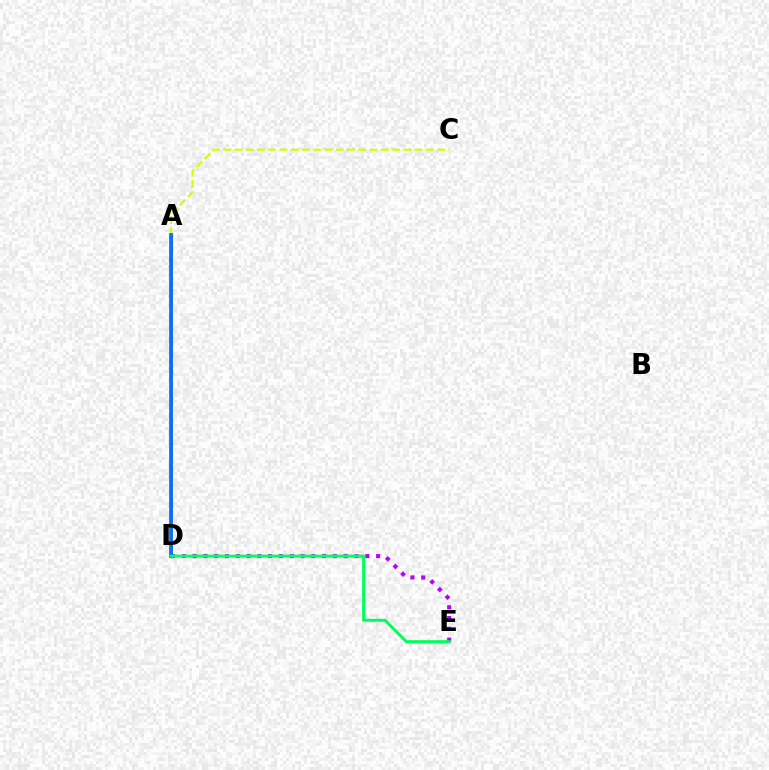{('A', 'D'): [{'color': '#ff0000', 'line_style': 'solid', 'thickness': 1.91}, {'color': '#0074ff', 'line_style': 'solid', 'thickness': 2.7}], ('D', 'E'): [{'color': '#b900ff', 'line_style': 'dotted', 'thickness': 2.93}, {'color': '#00ff5c', 'line_style': 'solid', 'thickness': 2.15}], ('A', 'C'): [{'color': '#d1ff00', 'line_style': 'dashed', 'thickness': 1.53}]}